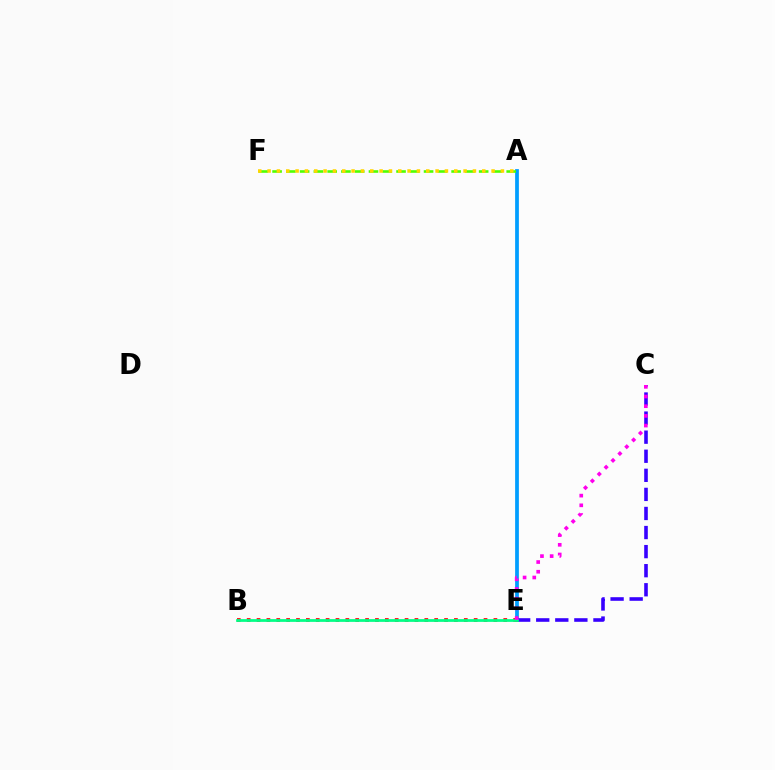{('A', 'E'): [{'color': '#009eff', 'line_style': 'solid', 'thickness': 2.7}], ('A', 'F'): [{'color': '#4fff00', 'line_style': 'dashed', 'thickness': 1.87}, {'color': '#ffd500', 'line_style': 'dotted', 'thickness': 2.54}], ('C', 'E'): [{'color': '#3700ff', 'line_style': 'dashed', 'thickness': 2.59}, {'color': '#ff00ed', 'line_style': 'dotted', 'thickness': 2.63}], ('B', 'E'): [{'color': '#ff0000', 'line_style': 'dotted', 'thickness': 2.68}, {'color': '#00ff86', 'line_style': 'solid', 'thickness': 1.98}]}